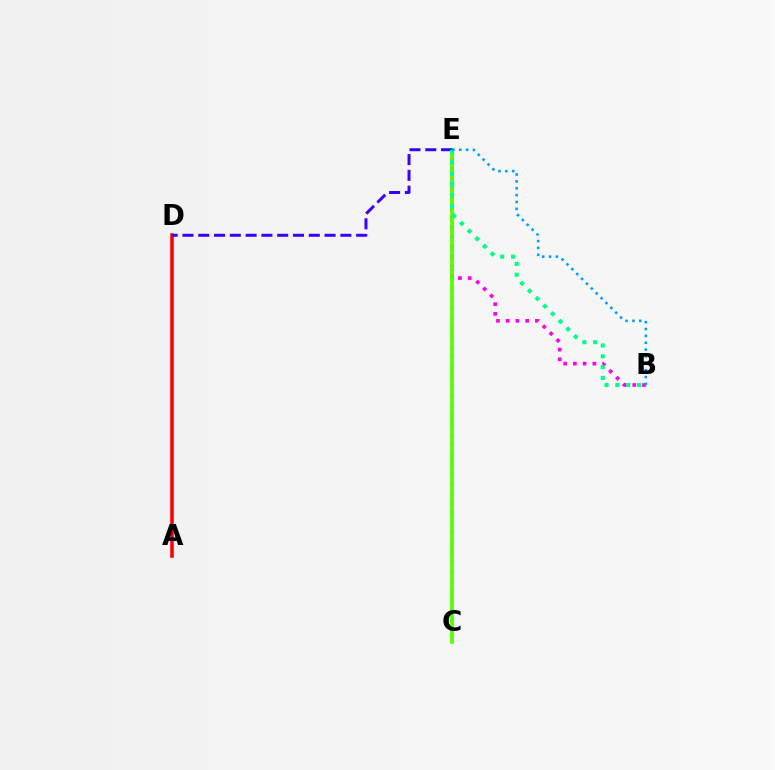{('B', 'E'): [{'color': '#ff00ed', 'line_style': 'dotted', 'thickness': 2.65}, {'color': '#00ff86', 'line_style': 'dotted', 'thickness': 2.94}, {'color': '#009eff', 'line_style': 'dotted', 'thickness': 1.87}], ('C', 'E'): [{'color': '#ffd500', 'line_style': 'dotted', 'thickness': 2.65}, {'color': '#4fff00', 'line_style': 'solid', 'thickness': 2.61}], ('A', 'D'): [{'color': '#ff0000', 'line_style': 'solid', 'thickness': 2.54}], ('D', 'E'): [{'color': '#3700ff', 'line_style': 'dashed', 'thickness': 2.15}]}